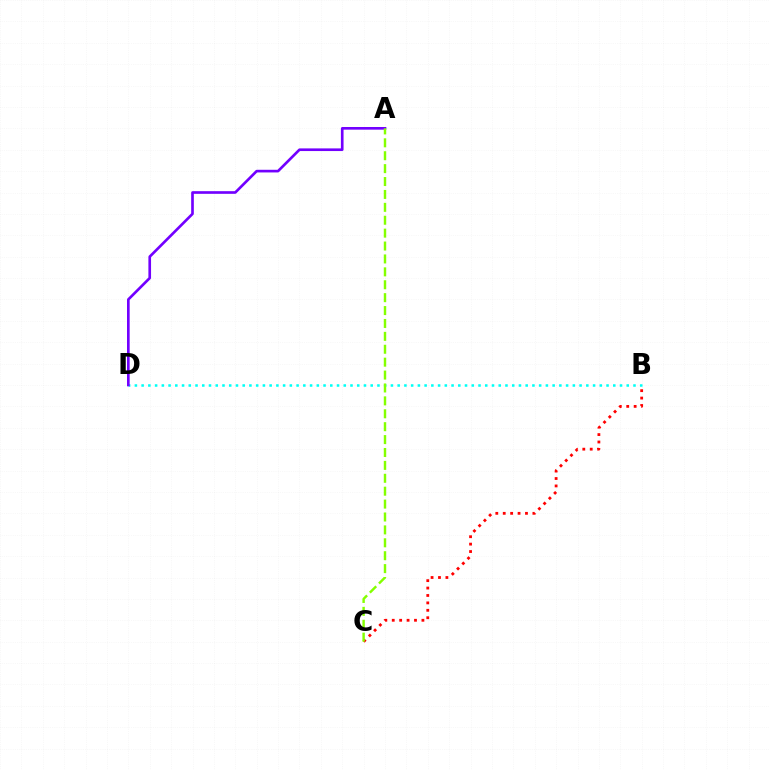{('B', 'D'): [{'color': '#00fff6', 'line_style': 'dotted', 'thickness': 1.83}], ('B', 'C'): [{'color': '#ff0000', 'line_style': 'dotted', 'thickness': 2.02}], ('A', 'D'): [{'color': '#7200ff', 'line_style': 'solid', 'thickness': 1.91}], ('A', 'C'): [{'color': '#84ff00', 'line_style': 'dashed', 'thickness': 1.75}]}